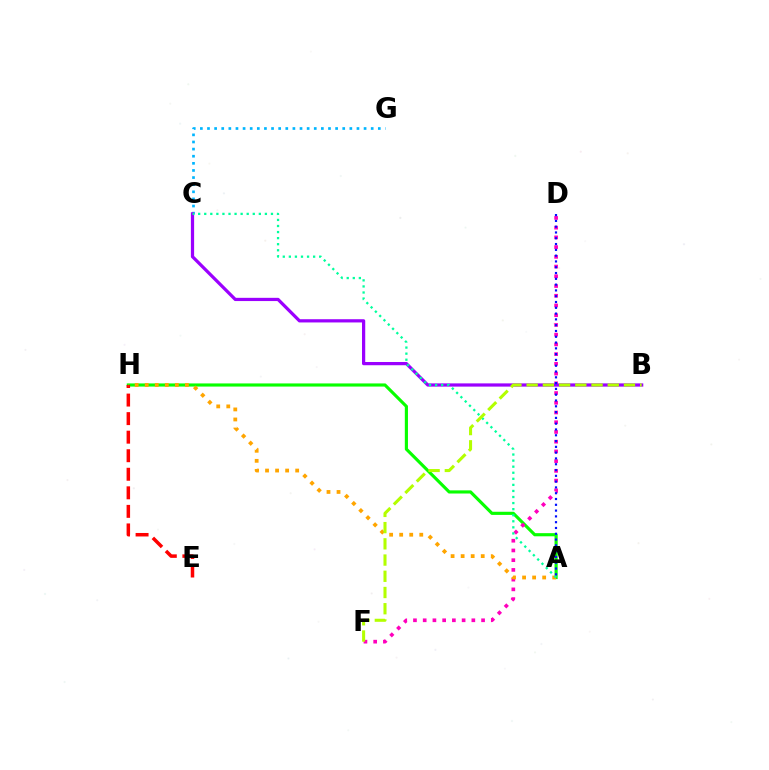{('A', 'H'): [{'color': '#08ff00', 'line_style': 'solid', 'thickness': 2.26}, {'color': '#ffa500', 'line_style': 'dotted', 'thickness': 2.73}], ('D', 'F'): [{'color': '#ff00bd', 'line_style': 'dotted', 'thickness': 2.64}], ('C', 'G'): [{'color': '#00b5ff', 'line_style': 'dotted', 'thickness': 1.93}], ('B', 'C'): [{'color': '#9b00ff', 'line_style': 'solid', 'thickness': 2.33}], ('E', 'H'): [{'color': '#ff0000', 'line_style': 'dashed', 'thickness': 2.52}], ('A', 'C'): [{'color': '#00ff9d', 'line_style': 'dotted', 'thickness': 1.65}], ('A', 'D'): [{'color': '#0010ff', 'line_style': 'dotted', 'thickness': 1.57}], ('B', 'F'): [{'color': '#b3ff00', 'line_style': 'dashed', 'thickness': 2.2}]}